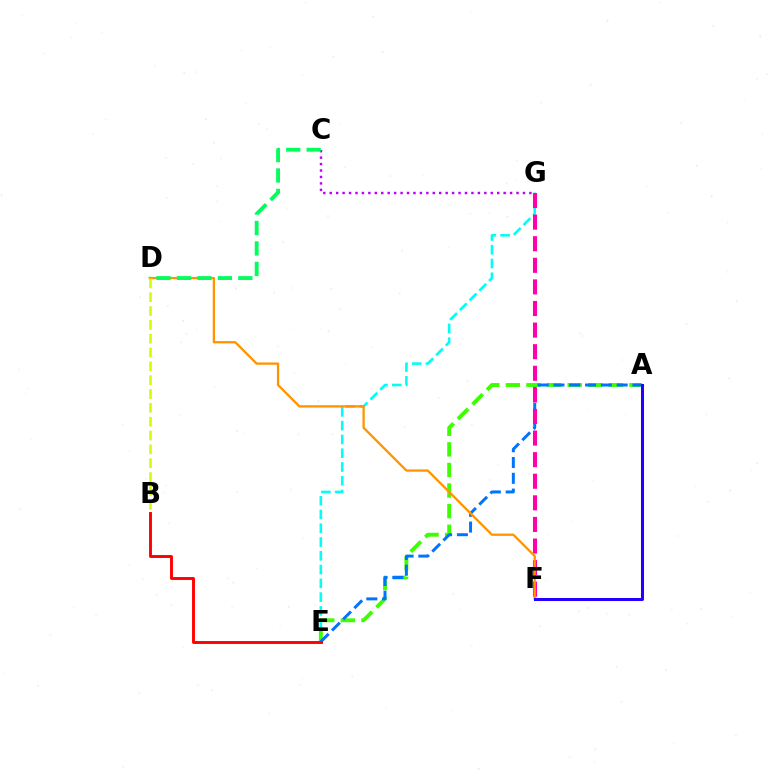{('E', 'G'): [{'color': '#00fff6', 'line_style': 'dashed', 'thickness': 1.87}], ('A', 'E'): [{'color': '#3dff00', 'line_style': 'dashed', 'thickness': 2.8}, {'color': '#0074ff', 'line_style': 'dashed', 'thickness': 2.15}], ('B', 'E'): [{'color': '#ff0000', 'line_style': 'solid', 'thickness': 2.09}], ('F', 'G'): [{'color': '#ff00ac', 'line_style': 'dashed', 'thickness': 2.93}], ('C', 'G'): [{'color': '#b900ff', 'line_style': 'dotted', 'thickness': 1.75}], ('D', 'F'): [{'color': '#ff9400', 'line_style': 'solid', 'thickness': 1.65}], ('A', 'F'): [{'color': '#2500ff', 'line_style': 'solid', 'thickness': 2.17}], ('C', 'D'): [{'color': '#00ff5c', 'line_style': 'dashed', 'thickness': 2.78}], ('B', 'D'): [{'color': '#d1ff00', 'line_style': 'dashed', 'thickness': 1.88}]}